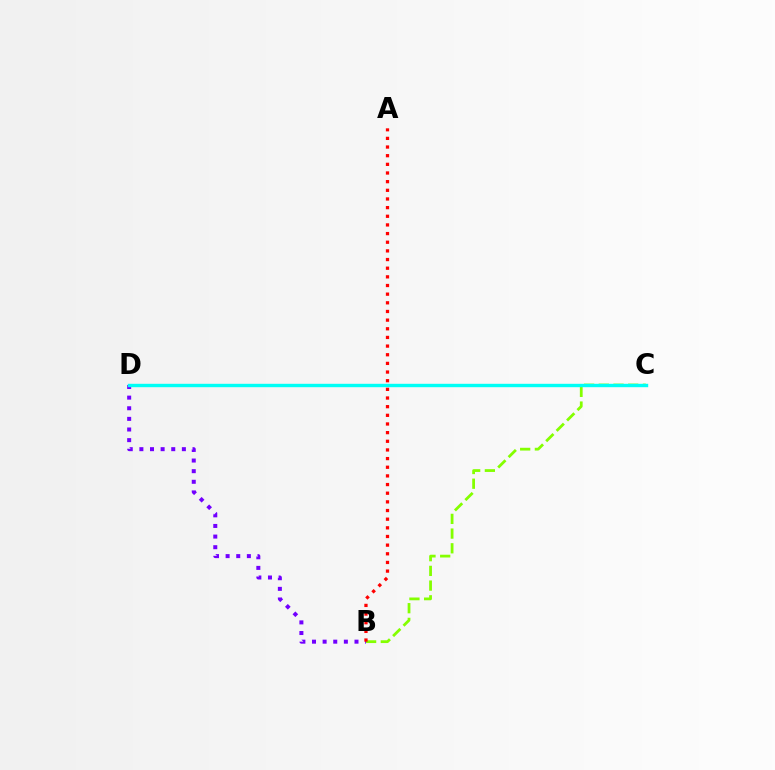{('B', 'C'): [{'color': '#84ff00', 'line_style': 'dashed', 'thickness': 2.0}], ('B', 'D'): [{'color': '#7200ff', 'line_style': 'dotted', 'thickness': 2.89}], ('C', 'D'): [{'color': '#00fff6', 'line_style': 'solid', 'thickness': 2.45}], ('A', 'B'): [{'color': '#ff0000', 'line_style': 'dotted', 'thickness': 2.35}]}